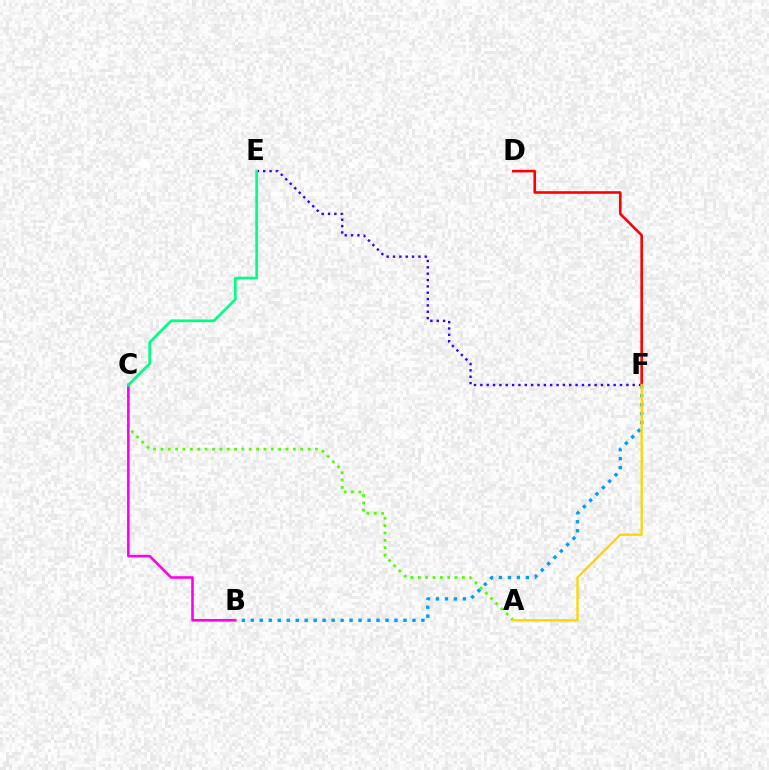{('E', 'F'): [{'color': '#3700ff', 'line_style': 'dotted', 'thickness': 1.72}], ('A', 'C'): [{'color': '#4fff00', 'line_style': 'dotted', 'thickness': 2.0}], ('B', 'C'): [{'color': '#ff00ed', 'line_style': 'solid', 'thickness': 1.85}], ('D', 'F'): [{'color': '#ff0000', 'line_style': 'solid', 'thickness': 1.87}], ('B', 'F'): [{'color': '#009eff', 'line_style': 'dotted', 'thickness': 2.44}], ('A', 'F'): [{'color': '#ffd500', 'line_style': 'solid', 'thickness': 1.66}], ('C', 'E'): [{'color': '#00ff86', 'line_style': 'solid', 'thickness': 1.95}]}